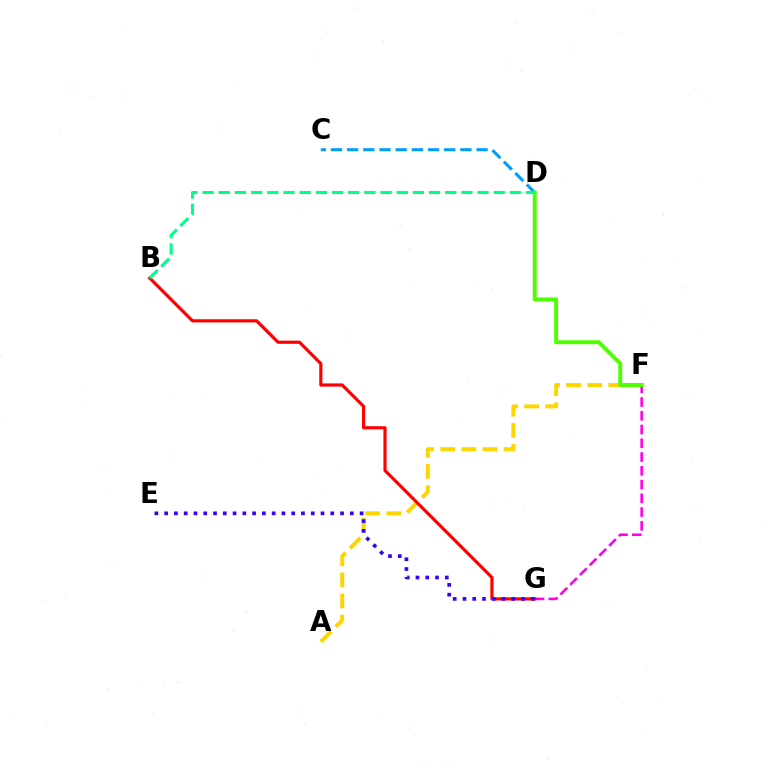{('C', 'D'): [{'color': '#009eff', 'line_style': 'dashed', 'thickness': 2.2}], ('F', 'G'): [{'color': '#ff00ed', 'line_style': 'dashed', 'thickness': 1.87}], ('A', 'F'): [{'color': '#ffd500', 'line_style': 'dashed', 'thickness': 2.87}], ('B', 'G'): [{'color': '#ff0000', 'line_style': 'solid', 'thickness': 2.28}], ('D', 'F'): [{'color': '#4fff00', 'line_style': 'solid', 'thickness': 2.84}], ('B', 'D'): [{'color': '#00ff86', 'line_style': 'dashed', 'thickness': 2.2}], ('E', 'G'): [{'color': '#3700ff', 'line_style': 'dotted', 'thickness': 2.66}]}